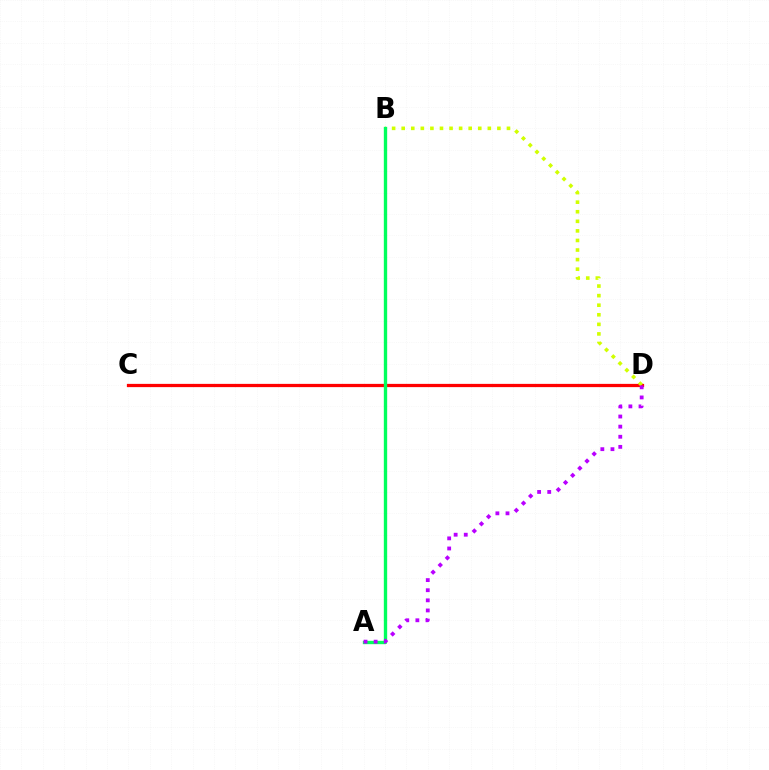{('C', 'D'): [{'color': '#ff0000', 'line_style': 'solid', 'thickness': 2.34}], ('A', 'B'): [{'color': '#0074ff', 'line_style': 'dotted', 'thickness': 2.1}, {'color': '#00ff5c', 'line_style': 'solid', 'thickness': 2.41}], ('B', 'D'): [{'color': '#d1ff00', 'line_style': 'dotted', 'thickness': 2.6}], ('A', 'D'): [{'color': '#b900ff', 'line_style': 'dotted', 'thickness': 2.75}]}